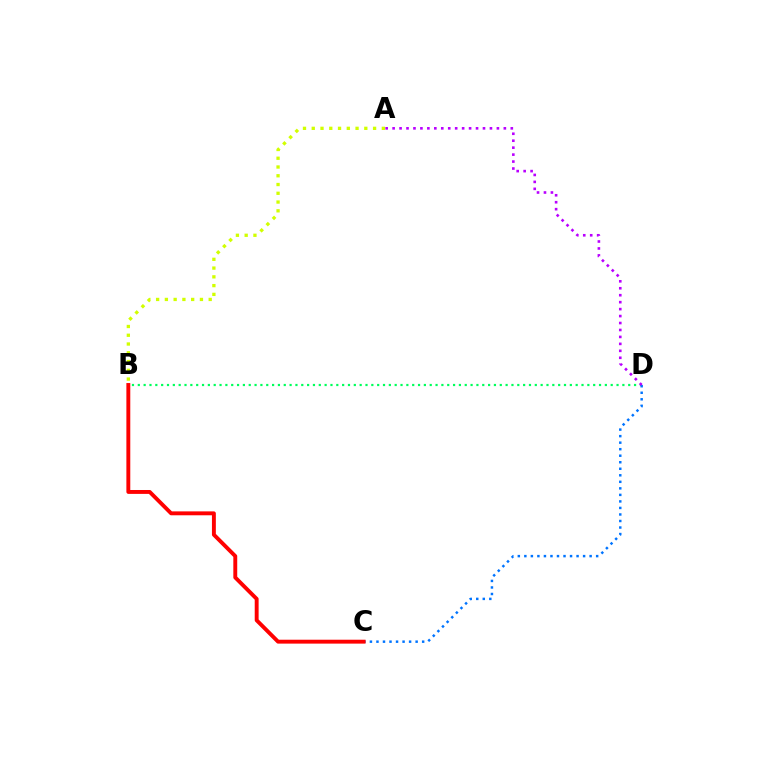{('B', 'D'): [{'color': '#00ff5c', 'line_style': 'dotted', 'thickness': 1.59}], ('C', 'D'): [{'color': '#0074ff', 'line_style': 'dotted', 'thickness': 1.77}], ('A', 'D'): [{'color': '#b900ff', 'line_style': 'dotted', 'thickness': 1.89}], ('B', 'C'): [{'color': '#ff0000', 'line_style': 'solid', 'thickness': 2.81}], ('A', 'B'): [{'color': '#d1ff00', 'line_style': 'dotted', 'thickness': 2.38}]}